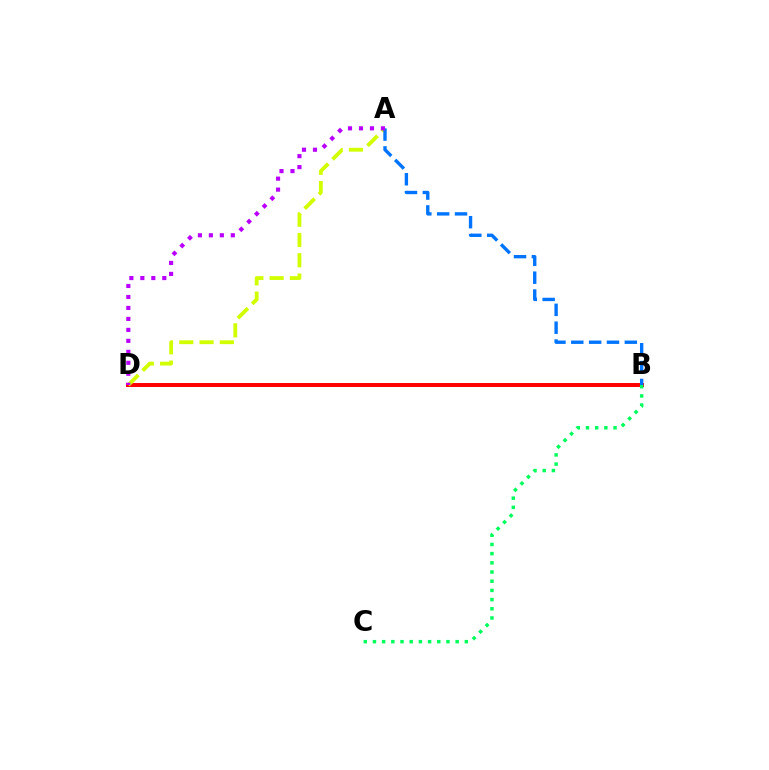{('B', 'D'): [{'color': '#ff0000', 'line_style': 'solid', 'thickness': 2.85}], ('B', 'C'): [{'color': '#00ff5c', 'line_style': 'dotted', 'thickness': 2.5}], ('A', 'D'): [{'color': '#d1ff00', 'line_style': 'dashed', 'thickness': 2.76}, {'color': '#b900ff', 'line_style': 'dotted', 'thickness': 2.98}], ('A', 'B'): [{'color': '#0074ff', 'line_style': 'dashed', 'thickness': 2.43}]}